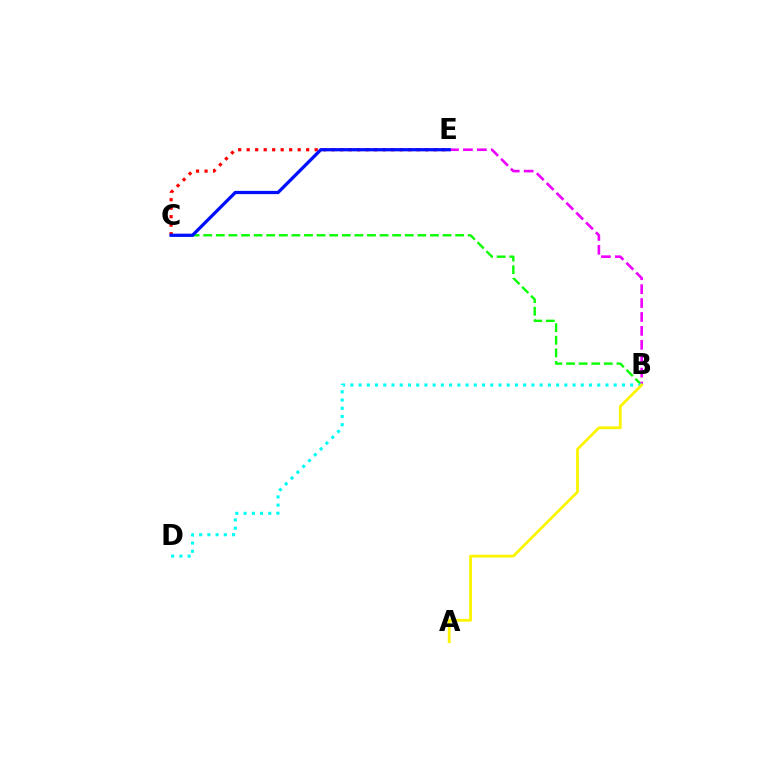{('B', 'C'): [{'color': '#08ff00', 'line_style': 'dashed', 'thickness': 1.71}], ('B', 'E'): [{'color': '#ee00ff', 'line_style': 'dashed', 'thickness': 1.89}], ('C', 'E'): [{'color': '#ff0000', 'line_style': 'dotted', 'thickness': 2.31}, {'color': '#0010ff', 'line_style': 'solid', 'thickness': 2.34}], ('B', 'D'): [{'color': '#00fff6', 'line_style': 'dotted', 'thickness': 2.24}], ('A', 'B'): [{'color': '#fcf500', 'line_style': 'solid', 'thickness': 2.02}]}